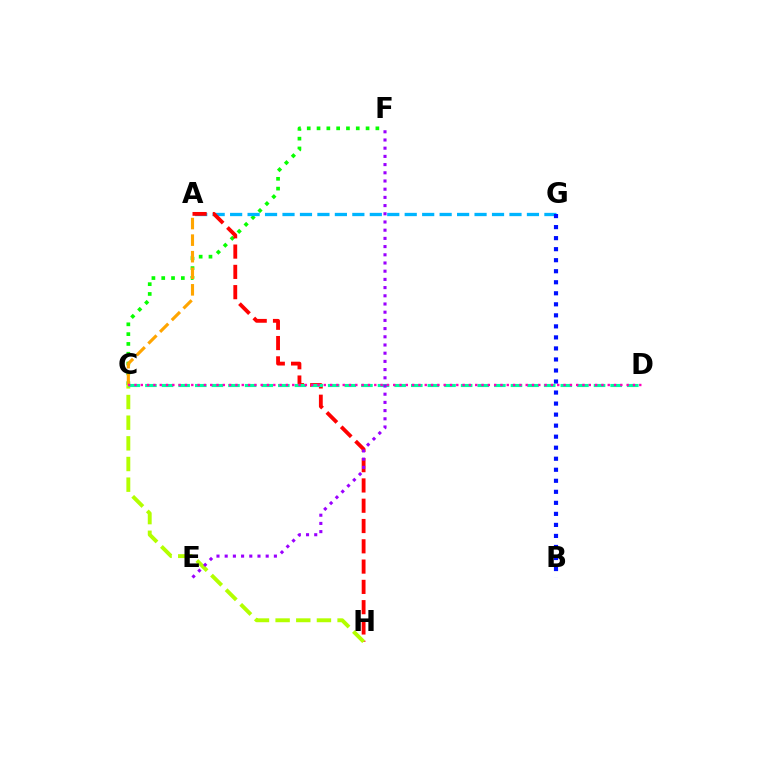{('C', 'F'): [{'color': '#08ff00', 'line_style': 'dotted', 'thickness': 2.66}], ('A', 'G'): [{'color': '#00b5ff', 'line_style': 'dashed', 'thickness': 2.37}], ('B', 'G'): [{'color': '#0010ff', 'line_style': 'dotted', 'thickness': 3.0}], ('A', 'C'): [{'color': '#ffa500', 'line_style': 'dashed', 'thickness': 2.25}], ('A', 'H'): [{'color': '#ff0000', 'line_style': 'dashed', 'thickness': 2.76}], ('C', 'H'): [{'color': '#b3ff00', 'line_style': 'dashed', 'thickness': 2.81}], ('C', 'D'): [{'color': '#00ff9d', 'line_style': 'dashed', 'thickness': 2.26}, {'color': '#ff00bd', 'line_style': 'dotted', 'thickness': 1.71}], ('E', 'F'): [{'color': '#9b00ff', 'line_style': 'dotted', 'thickness': 2.23}]}